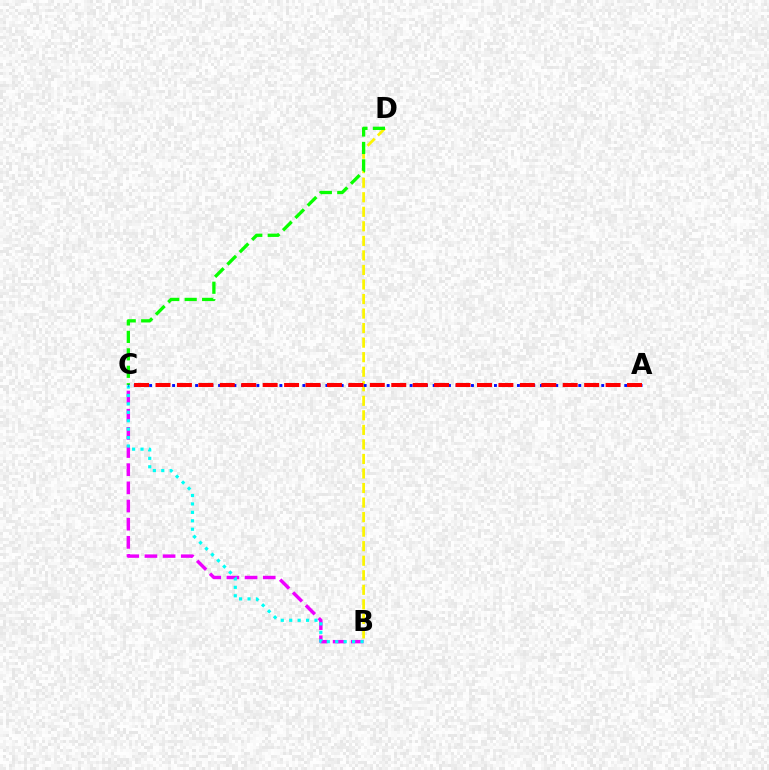{('B', 'D'): [{'color': '#fcf500', 'line_style': 'dashed', 'thickness': 1.98}], ('C', 'D'): [{'color': '#08ff00', 'line_style': 'dashed', 'thickness': 2.37}], ('B', 'C'): [{'color': '#ee00ff', 'line_style': 'dashed', 'thickness': 2.47}, {'color': '#00fff6', 'line_style': 'dotted', 'thickness': 2.29}], ('A', 'C'): [{'color': '#0010ff', 'line_style': 'dotted', 'thickness': 2.08}, {'color': '#ff0000', 'line_style': 'dashed', 'thickness': 2.91}]}